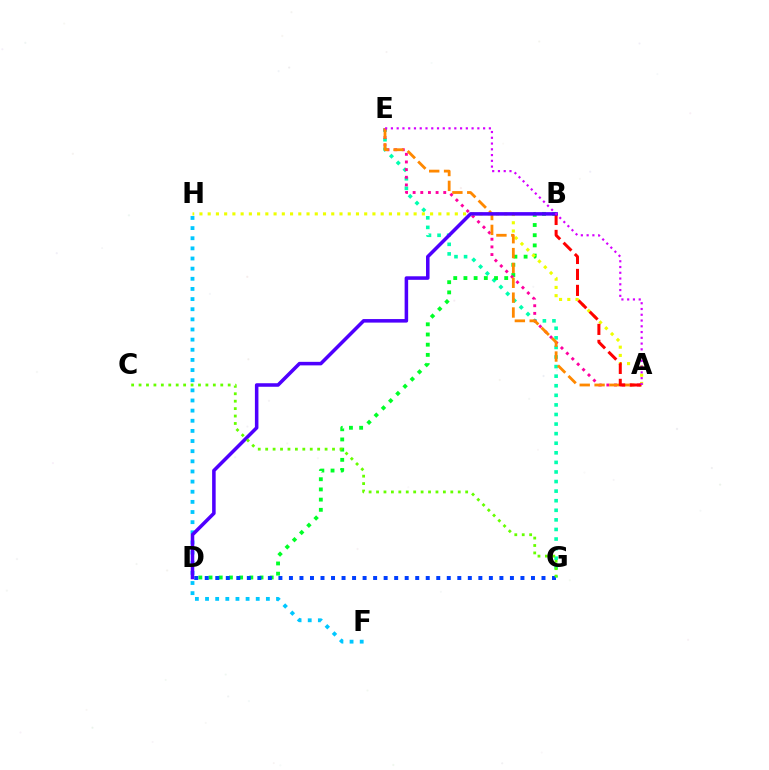{('E', 'G'): [{'color': '#00ffaf', 'line_style': 'dotted', 'thickness': 2.6}], ('B', 'D'): [{'color': '#00ff27', 'line_style': 'dotted', 'thickness': 2.77}, {'color': '#4f00ff', 'line_style': 'solid', 'thickness': 2.55}], ('F', 'H'): [{'color': '#00c7ff', 'line_style': 'dotted', 'thickness': 2.76}], ('A', 'E'): [{'color': '#ff00a0', 'line_style': 'dotted', 'thickness': 2.08}, {'color': '#ff8800', 'line_style': 'dashed', 'thickness': 2.02}, {'color': '#d600ff', 'line_style': 'dotted', 'thickness': 1.57}], ('A', 'H'): [{'color': '#eeff00', 'line_style': 'dotted', 'thickness': 2.24}], ('A', 'B'): [{'color': '#ff0000', 'line_style': 'dashed', 'thickness': 2.17}], ('D', 'G'): [{'color': '#003fff', 'line_style': 'dotted', 'thickness': 2.86}], ('C', 'G'): [{'color': '#66ff00', 'line_style': 'dotted', 'thickness': 2.02}]}